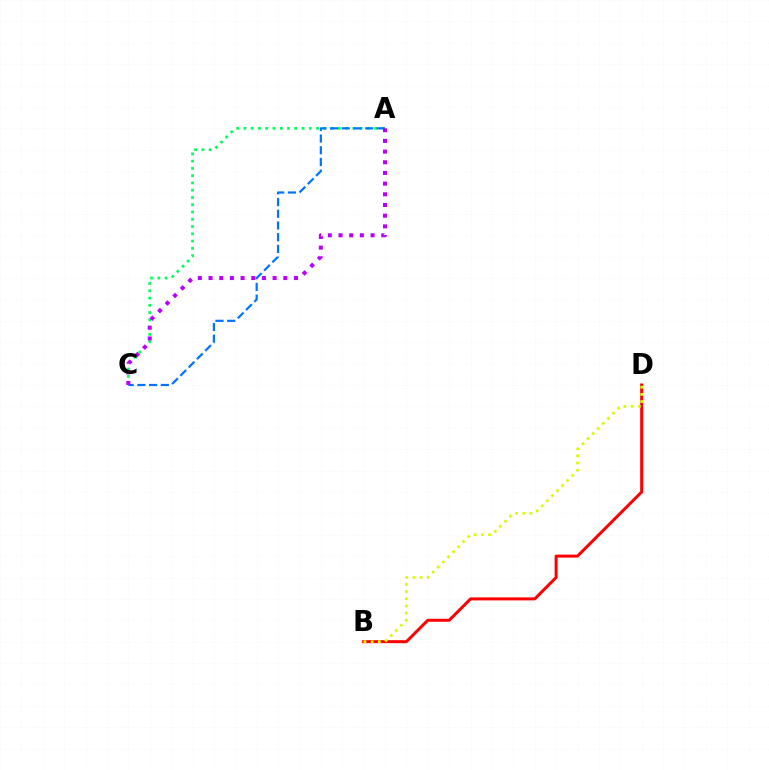{('B', 'D'): [{'color': '#ff0000', 'line_style': 'solid', 'thickness': 2.15}, {'color': '#d1ff00', 'line_style': 'dotted', 'thickness': 1.95}], ('A', 'C'): [{'color': '#00ff5c', 'line_style': 'dotted', 'thickness': 1.97}, {'color': '#0074ff', 'line_style': 'dashed', 'thickness': 1.59}, {'color': '#b900ff', 'line_style': 'dotted', 'thickness': 2.9}]}